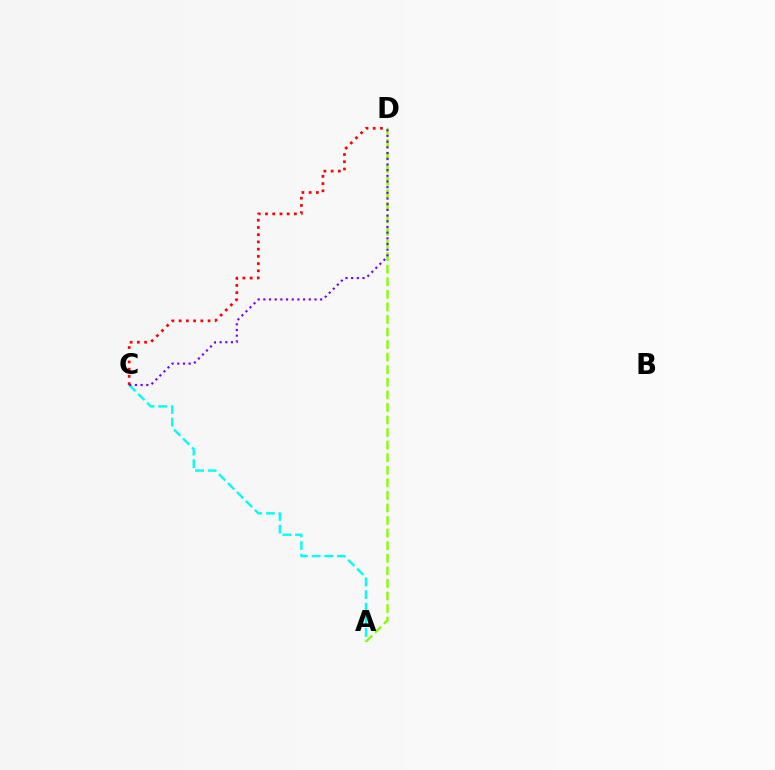{('A', 'C'): [{'color': '#00fff6', 'line_style': 'dashed', 'thickness': 1.72}], ('A', 'D'): [{'color': '#84ff00', 'line_style': 'dashed', 'thickness': 1.71}], ('C', 'D'): [{'color': '#ff0000', 'line_style': 'dotted', 'thickness': 1.96}, {'color': '#7200ff', 'line_style': 'dotted', 'thickness': 1.54}]}